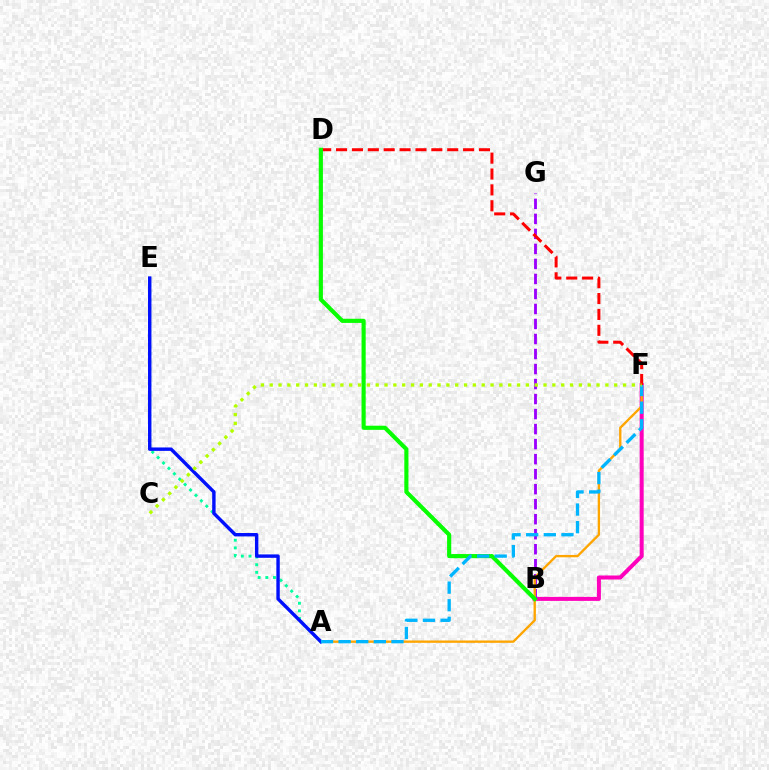{('A', 'E'): [{'color': '#00ff9d', 'line_style': 'dotted', 'thickness': 2.08}, {'color': '#0010ff', 'line_style': 'solid', 'thickness': 2.46}], ('B', 'F'): [{'color': '#ff00bd', 'line_style': 'solid', 'thickness': 2.89}], ('B', 'G'): [{'color': '#9b00ff', 'line_style': 'dashed', 'thickness': 2.04}], ('A', 'F'): [{'color': '#ffa500', 'line_style': 'solid', 'thickness': 1.69}, {'color': '#00b5ff', 'line_style': 'dashed', 'thickness': 2.39}], ('D', 'F'): [{'color': '#ff0000', 'line_style': 'dashed', 'thickness': 2.16}], ('B', 'D'): [{'color': '#08ff00', 'line_style': 'solid', 'thickness': 2.98}], ('C', 'F'): [{'color': '#b3ff00', 'line_style': 'dotted', 'thickness': 2.4}]}